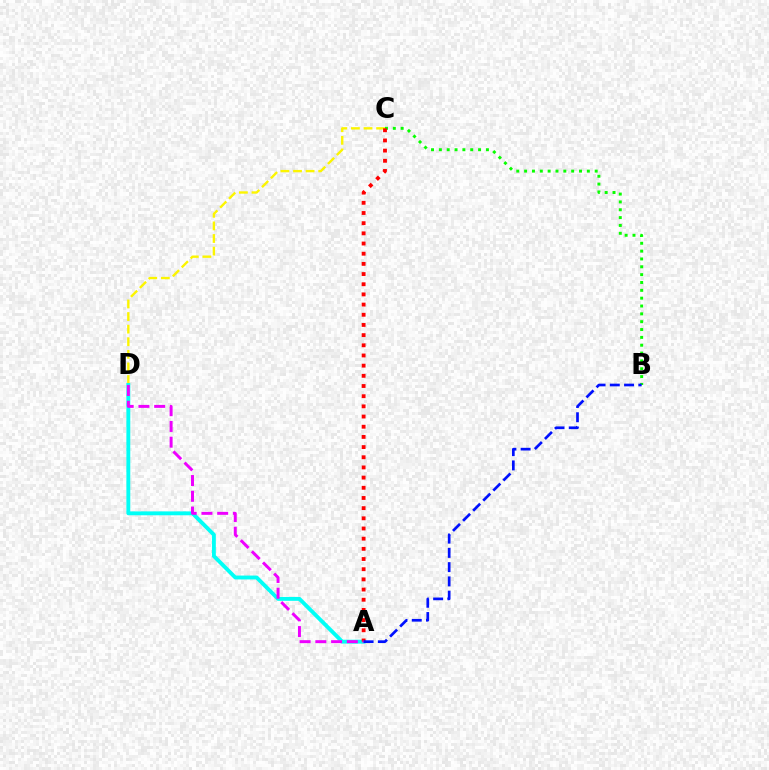{('C', 'D'): [{'color': '#fcf500', 'line_style': 'dashed', 'thickness': 1.71}], ('B', 'C'): [{'color': '#08ff00', 'line_style': 'dotted', 'thickness': 2.13}], ('A', 'D'): [{'color': '#00fff6', 'line_style': 'solid', 'thickness': 2.79}, {'color': '#ee00ff', 'line_style': 'dashed', 'thickness': 2.14}], ('A', 'C'): [{'color': '#ff0000', 'line_style': 'dotted', 'thickness': 2.77}], ('A', 'B'): [{'color': '#0010ff', 'line_style': 'dashed', 'thickness': 1.94}]}